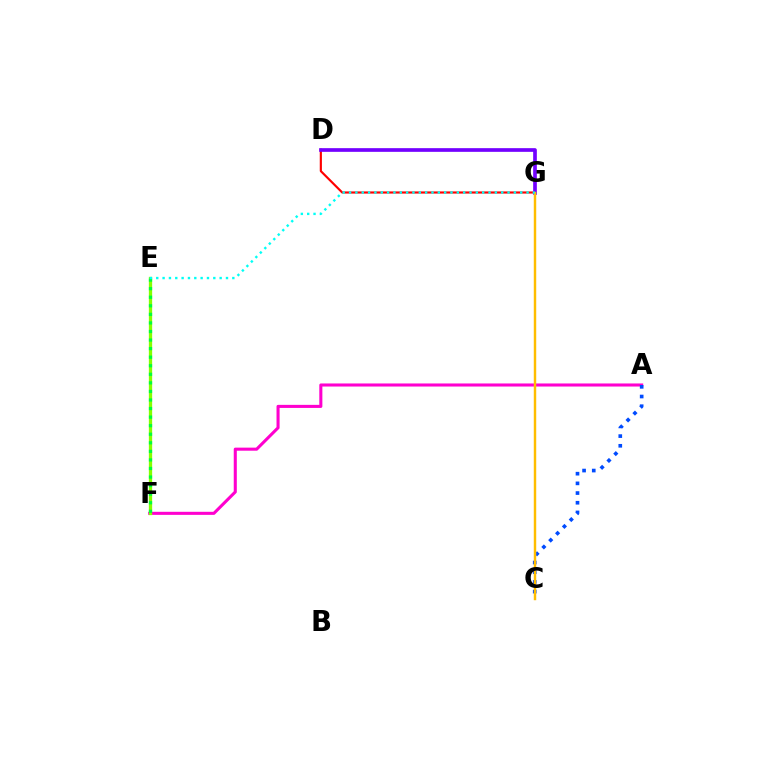{('A', 'F'): [{'color': '#ff00cf', 'line_style': 'solid', 'thickness': 2.21}], ('E', 'F'): [{'color': '#84ff00', 'line_style': 'solid', 'thickness': 2.37}, {'color': '#00ff39', 'line_style': 'dotted', 'thickness': 2.33}], ('D', 'G'): [{'color': '#ff0000', 'line_style': 'solid', 'thickness': 1.56}, {'color': '#7200ff', 'line_style': 'solid', 'thickness': 2.65}], ('A', 'C'): [{'color': '#004bff', 'line_style': 'dotted', 'thickness': 2.63}], ('C', 'G'): [{'color': '#ffbd00', 'line_style': 'solid', 'thickness': 1.76}], ('E', 'G'): [{'color': '#00fff6', 'line_style': 'dotted', 'thickness': 1.72}]}